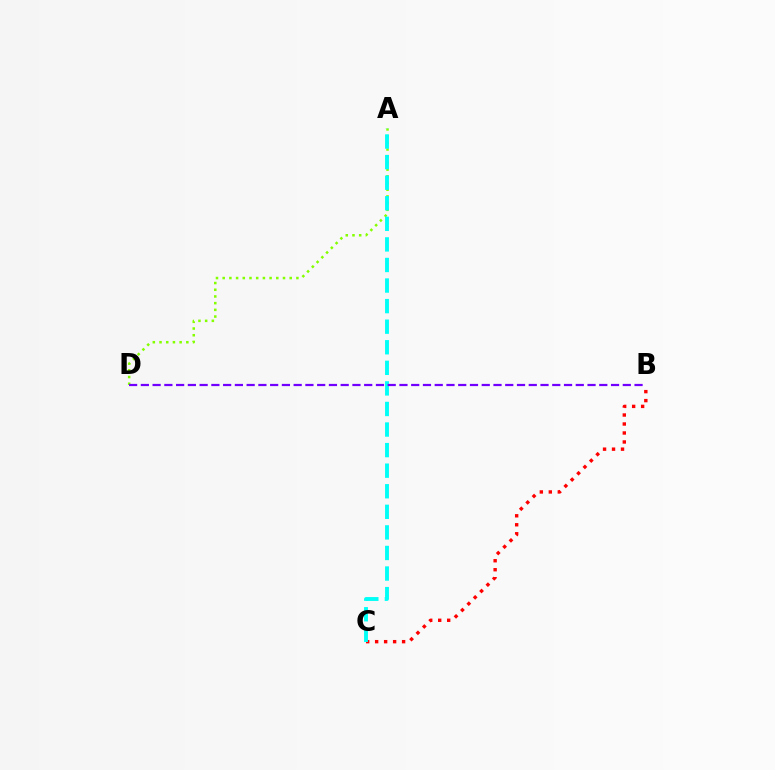{('B', 'C'): [{'color': '#ff0000', 'line_style': 'dotted', 'thickness': 2.44}], ('A', 'D'): [{'color': '#84ff00', 'line_style': 'dotted', 'thickness': 1.82}], ('A', 'C'): [{'color': '#00fff6', 'line_style': 'dashed', 'thickness': 2.79}], ('B', 'D'): [{'color': '#7200ff', 'line_style': 'dashed', 'thickness': 1.6}]}